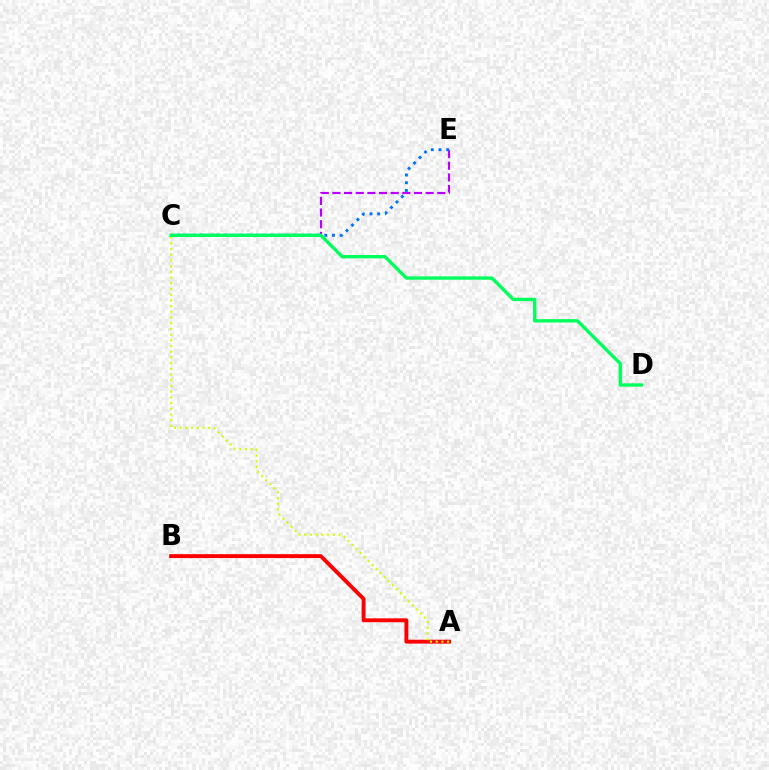{('C', 'E'): [{'color': '#b900ff', 'line_style': 'dashed', 'thickness': 1.58}, {'color': '#0074ff', 'line_style': 'dotted', 'thickness': 2.1}], ('A', 'B'): [{'color': '#ff0000', 'line_style': 'solid', 'thickness': 2.81}], ('A', 'C'): [{'color': '#d1ff00', 'line_style': 'dotted', 'thickness': 1.55}], ('C', 'D'): [{'color': '#00ff5c', 'line_style': 'solid', 'thickness': 2.41}]}